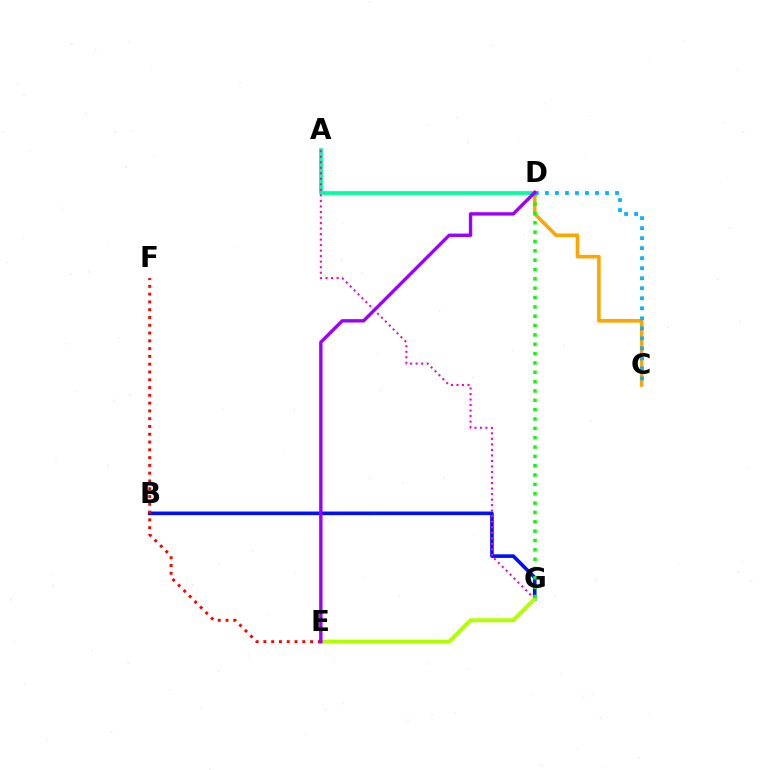{('A', 'D'): [{'color': '#00ff9d', 'line_style': 'solid', 'thickness': 2.69}], ('C', 'D'): [{'color': '#ffa500', 'line_style': 'solid', 'thickness': 2.59}, {'color': '#00b5ff', 'line_style': 'dotted', 'thickness': 2.72}], ('B', 'G'): [{'color': '#0010ff', 'line_style': 'solid', 'thickness': 2.6}], ('A', 'G'): [{'color': '#ff00bd', 'line_style': 'dotted', 'thickness': 1.5}], ('E', 'G'): [{'color': '#b3ff00', 'line_style': 'solid', 'thickness': 2.85}], ('E', 'F'): [{'color': '#ff0000', 'line_style': 'dotted', 'thickness': 2.11}], ('D', 'G'): [{'color': '#08ff00', 'line_style': 'dotted', 'thickness': 2.54}], ('D', 'E'): [{'color': '#9b00ff', 'line_style': 'solid', 'thickness': 2.43}]}